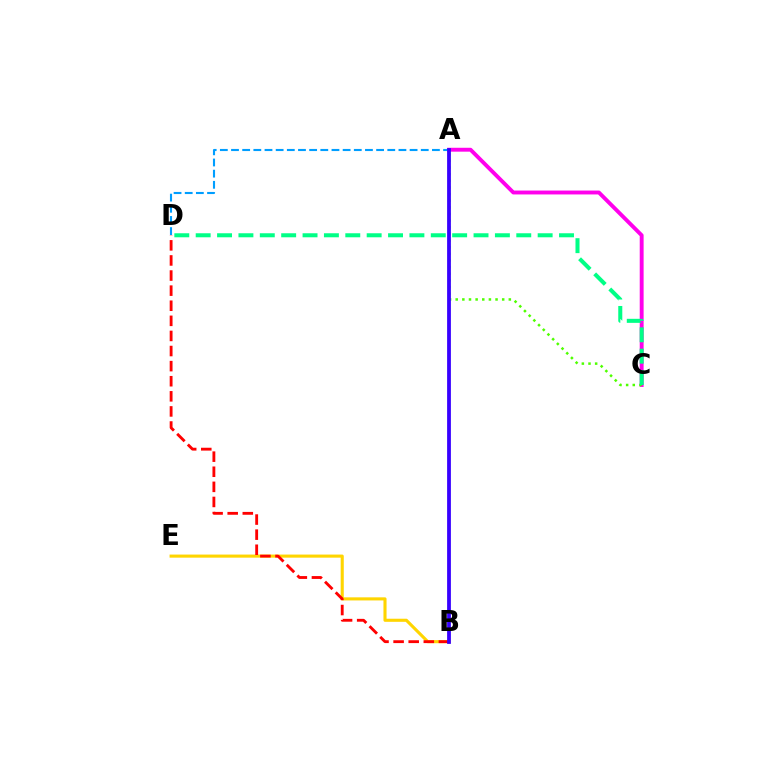{('A', 'D'): [{'color': '#009eff', 'line_style': 'dashed', 'thickness': 1.52}], ('B', 'E'): [{'color': '#ffd500', 'line_style': 'solid', 'thickness': 2.23}], ('A', 'C'): [{'color': '#ff00ed', 'line_style': 'solid', 'thickness': 2.8}, {'color': '#4fff00', 'line_style': 'dotted', 'thickness': 1.8}], ('B', 'D'): [{'color': '#ff0000', 'line_style': 'dashed', 'thickness': 2.05}], ('C', 'D'): [{'color': '#00ff86', 'line_style': 'dashed', 'thickness': 2.9}], ('A', 'B'): [{'color': '#3700ff', 'line_style': 'solid', 'thickness': 2.72}]}